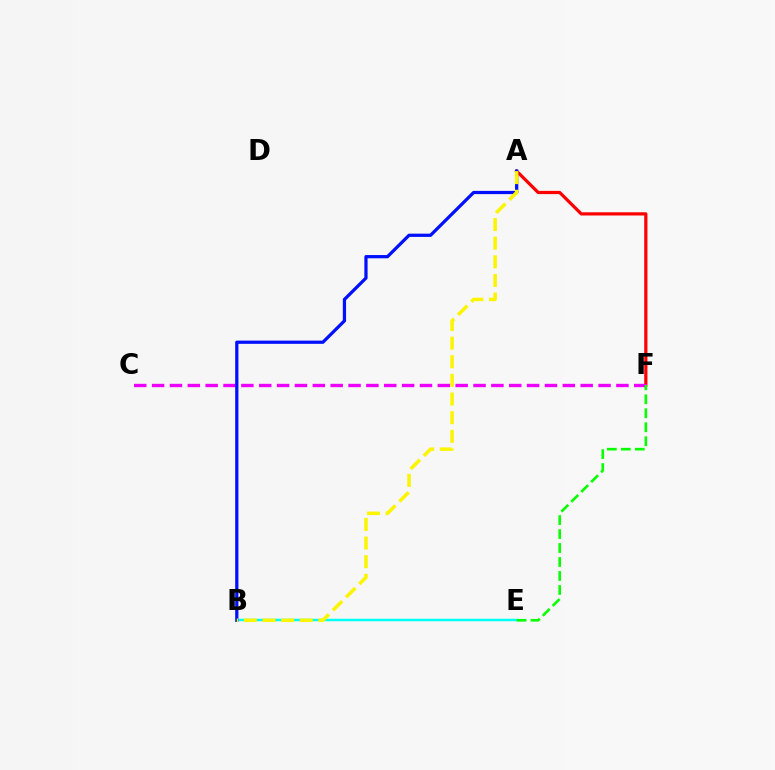{('A', 'F'): [{'color': '#ff0000', 'line_style': 'solid', 'thickness': 2.31}], ('C', 'F'): [{'color': '#ee00ff', 'line_style': 'dashed', 'thickness': 2.43}], ('B', 'E'): [{'color': '#00fff6', 'line_style': 'solid', 'thickness': 1.78}], ('A', 'B'): [{'color': '#0010ff', 'line_style': 'solid', 'thickness': 2.33}, {'color': '#fcf500', 'line_style': 'dashed', 'thickness': 2.53}], ('E', 'F'): [{'color': '#08ff00', 'line_style': 'dashed', 'thickness': 1.9}]}